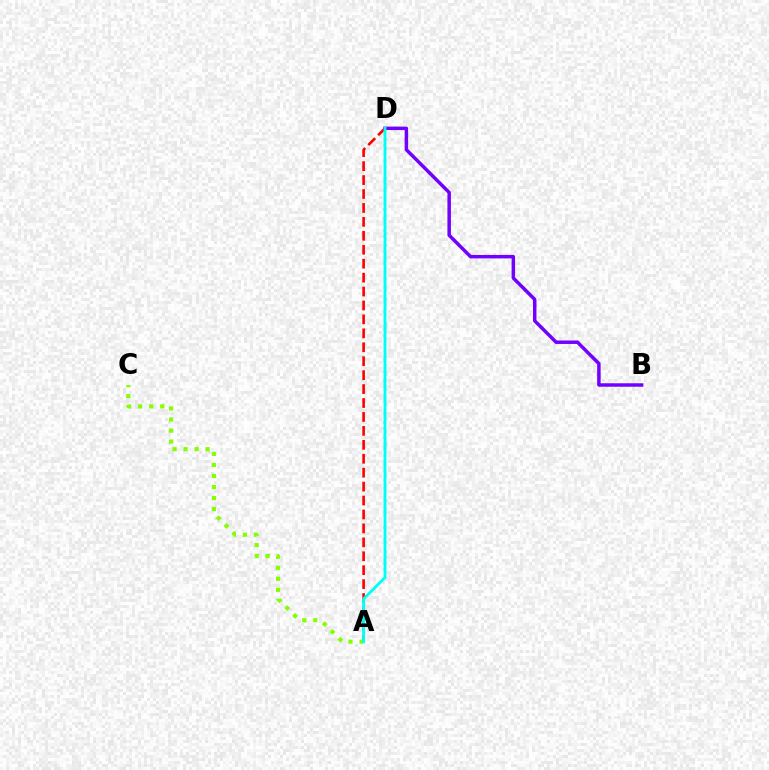{('A', 'D'): [{'color': '#ff0000', 'line_style': 'dashed', 'thickness': 1.89}, {'color': '#00fff6', 'line_style': 'solid', 'thickness': 2.08}], ('B', 'D'): [{'color': '#7200ff', 'line_style': 'solid', 'thickness': 2.51}], ('A', 'C'): [{'color': '#84ff00', 'line_style': 'dotted', 'thickness': 3.0}]}